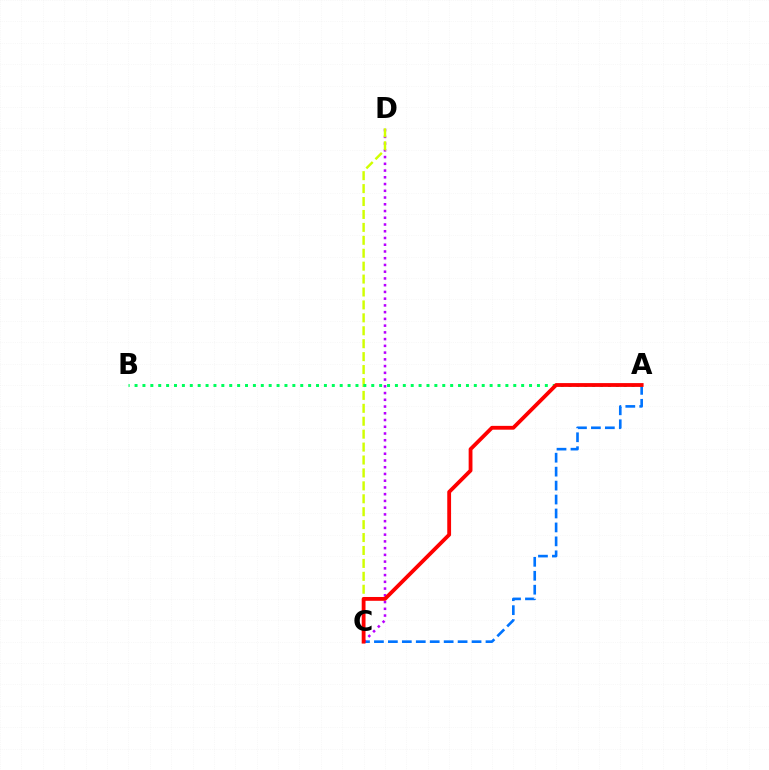{('A', 'C'): [{'color': '#0074ff', 'line_style': 'dashed', 'thickness': 1.89}, {'color': '#ff0000', 'line_style': 'solid', 'thickness': 2.75}], ('C', 'D'): [{'color': '#b900ff', 'line_style': 'dotted', 'thickness': 1.83}, {'color': '#d1ff00', 'line_style': 'dashed', 'thickness': 1.76}], ('A', 'B'): [{'color': '#00ff5c', 'line_style': 'dotted', 'thickness': 2.14}]}